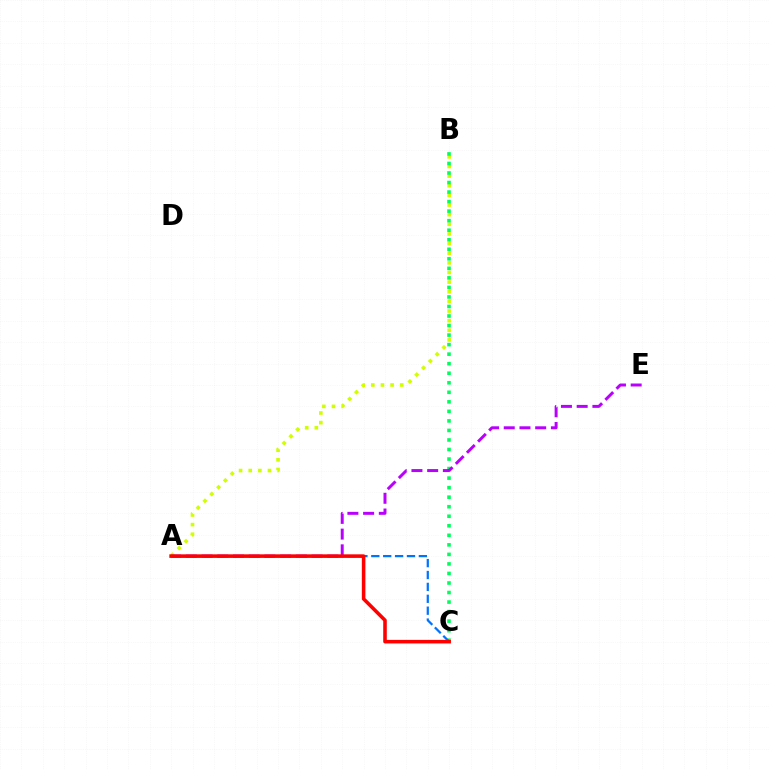{('A', 'B'): [{'color': '#d1ff00', 'line_style': 'dotted', 'thickness': 2.62}], ('B', 'C'): [{'color': '#00ff5c', 'line_style': 'dotted', 'thickness': 2.59}], ('A', 'C'): [{'color': '#0074ff', 'line_style': 'dashed', 'thickness': 1.62}, {'color': '#ff0000', 'line_style': 'solid', 'thickness': 2.56}], ('A', 'E'): [{'color': '#b900ff', 'line_style': 'dashed', 'thickness': 2.14}]}